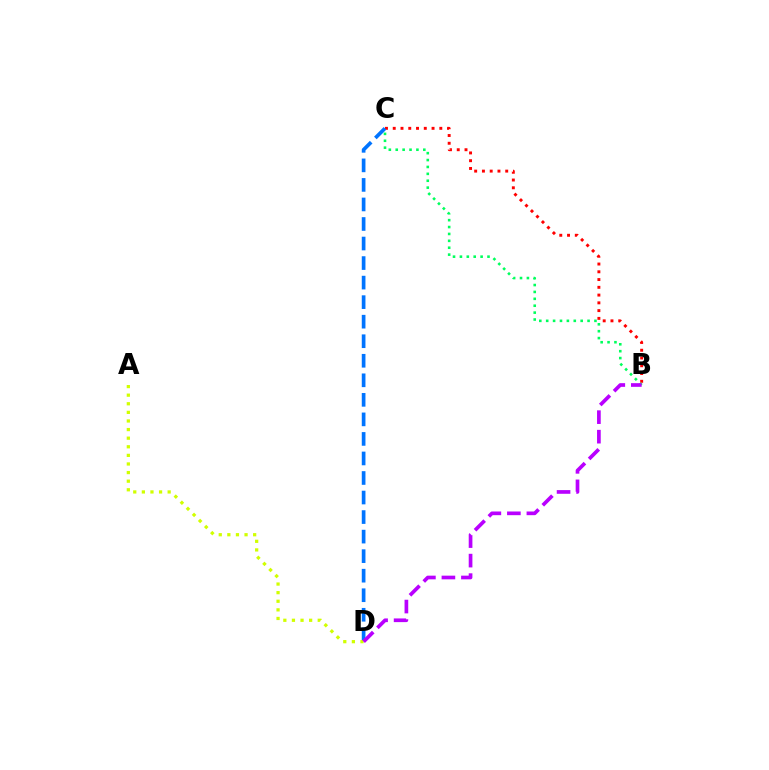{('B', 'C'): [{'color': '#ff0000', 'line_style': 'dotted', 'thickness': 2.11}, {'color': '#00ff5c', 'line_style': 'dotted', 'thickness': 1.87}], ('C', 'D'): [{'color': '#0074ff', 'line_style': 'dashed', 'thickness': 2.65}], ('A', 'D'): [{'color': '#d1ff00', 'line_style': 'dotted', 'thickness': 2.34}], ('B', 'D'): [{'color': '#b900ff', 'line_style': 'dashed', 'thickness': 2.65}]}